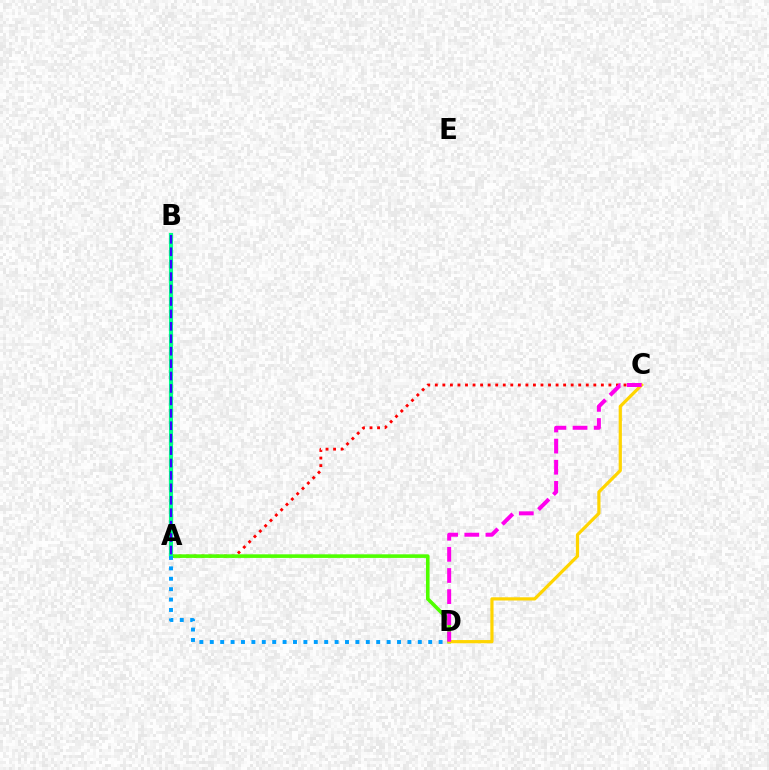{('A', 'C'): [{'color': '#ff0000', 'line_style': 'dotted', 'thickness': 2.05}], ('A', 'D'): [{'color': '#4fff00', 'line_style': 'solid', 'thickness': 2.6}, {'color': '#009eff', 'line_style': 'dotted', 'thickness': 2.83}], ('A', 'B'): [{'color': '#00ff86', 'line_style': 'solid', 'thickness': 2.98}, {'color': '#3700ff', 'line_style': 'dashed', 'thickness': 1.69}], ('C', 'D'): [{'color': '#ffd500', 'line_style': 'solid', 'thickness': 2.31}, {'color': '#ff00ed', 'line_style': 'dashed', 'thickness': 2.87}]}